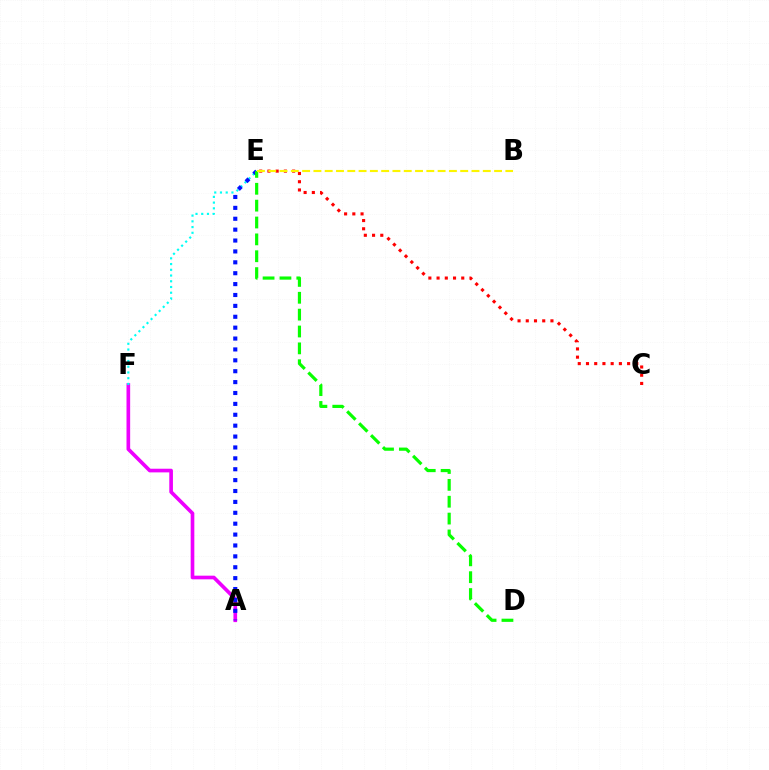{('A', 'F'): [{'color': '#ee00ff', 'line_style': 'solid', 'thickness': 2.63}], ('E', 'F'): [{'color': '#00fff6', 'line_style': 'dotted', 'thickness': 1.56}], ('A', 'E'): [{'color': '#0010ff', 'line_style': 'dotted', 'thickness': 2.96}], ('D', 'E'): [{'color': '#08ff00', 'line_style': 'dashed', 'thickness': 2.29}], ('C', 'E'): [{'color': '#ff0000', 'line_style': 'dotted', 'thickness': 2.23}], ('B', 'E'): [{'color': '#fcf500', 'line_style': 'dashed', 'thickness': 1.53}]}